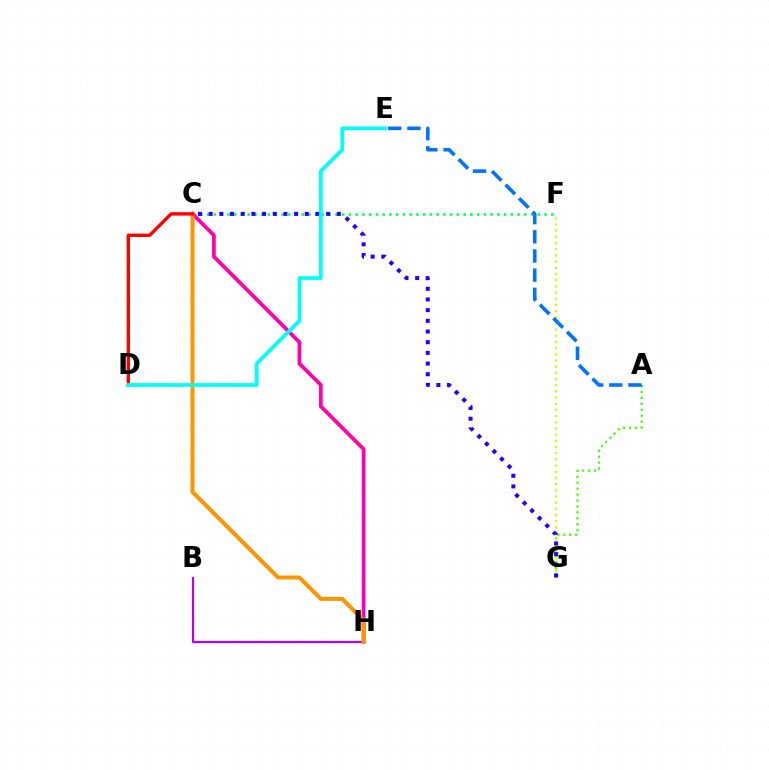{('C', 'F'): [{'color': '#00ff5c', 'line_style': 'dotted', 'thickness': 1.83}], ('C', 'H'): [{'color': '#ff00ac', 'line_style': 'solid', 'thickness': 2.69}, {'color': '#ff9400', 'line_style': 'solid', 'thickness': 2.87}], ('B', 'H'): [{'color': '#b900ff', 'line_style': 'solid', 'thickness': 1.59}], ('A', 'G'): [{'color': '#3dff00', 'line_style': 'dotted', 'thickness': 1.61}], ('F', 'G'): [{'color': '#d1ff00', 'line_style': 'dotted', 'thickness': 1.68}], ('C', 'D'): [{'color': '#ff0000', 'line_style': 'solid', 'thickness': 2.42}], ('A', 'E'): [{'color': '#0074ff', 'line_style': 'dashed', 'thickness': 2.6}], ('C', 'G'): [{'color': '#2500ff', 'line_style': 'dotted', 'thickness': 2.9}], ('D', 'E'): [{'color': '#00fff6', 'line_style': 'solid', 'thickness': 2.7}]}